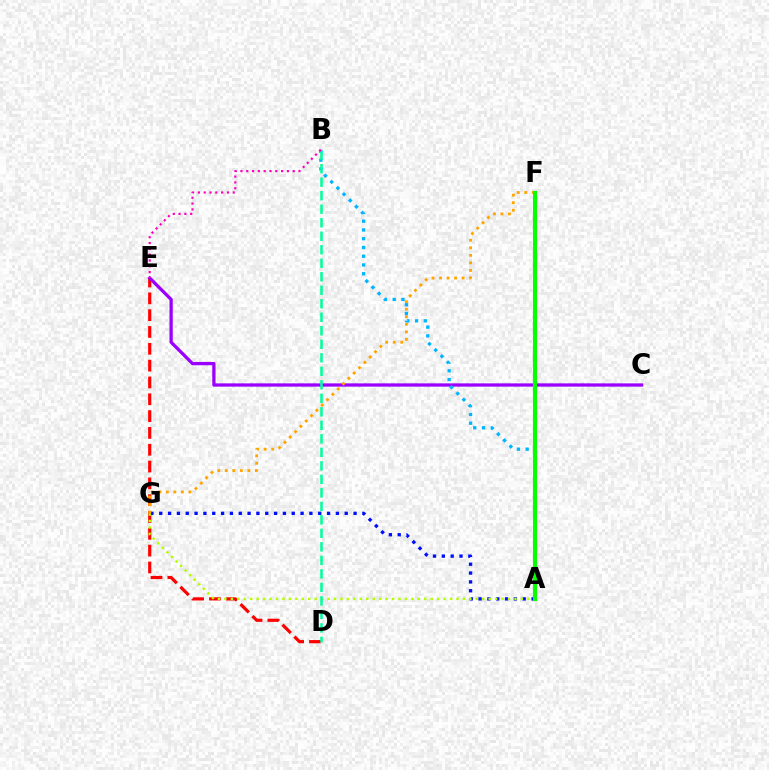{('A', 'G'): [{'color': '#0010ff', 'line_style': 'dotted', 'thickness': 2.4}, {'color': '#b3ff00', 'line_style': 'dotted', 'thickness': 1.75}], ('D', 'E'): [{'color': '#ff0000', 'line_style': 'dashed', 'thickness': 2.29}], ('C', 'E'): [{'color': '#9b00ff', 'line_style': 'solid', 'thickness': 2.35}], ('F', 'G'): [{'color': '#ffa500', 'line_style': 'dotted', 'thickness': 2.05}], ('A', 'B'): [{'color': '#00b5ff', 'line_style': 'dotted', 'thickness': 2.38}], ('B', 'D'): [{'color': '#00ff9d', 'line_style': 'dashed', 'thickness': 1.83}], ('B', 'E'): [{'color': '#ff00bd', 'line_style': 'dotted', 'thickness': 1.58}], ('A', 'F'): [{'color': '#08ff00', 'line_style': 'solid', 'thickness': 2.97}]}